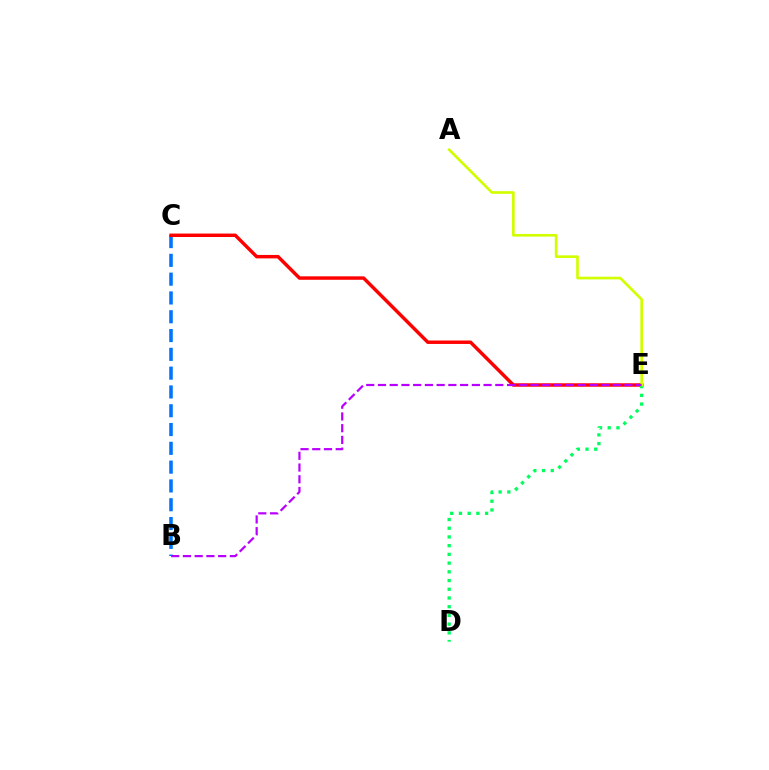{('B', 'C'): [{'color': '#0074ff', 'line_style': 'dashed', 'thickness': 2.55}], ('C', 'E'): [{'color': '#ff0000', 'line_style': 'solid', 'thickness': 2.48}], ('D', 'E'): [{'color': '#00ff5c', 'line_style': 'dotted', 'thickness': 2.37}], ('A', 'E'): [{'color': '#d1ff00', 'line_style': 'solid', 'thickness': 1.92}], ('B', 'E'): [{'color': '#b900ff', 'line_style': 'dashed', 'thickness': 1.59}]}